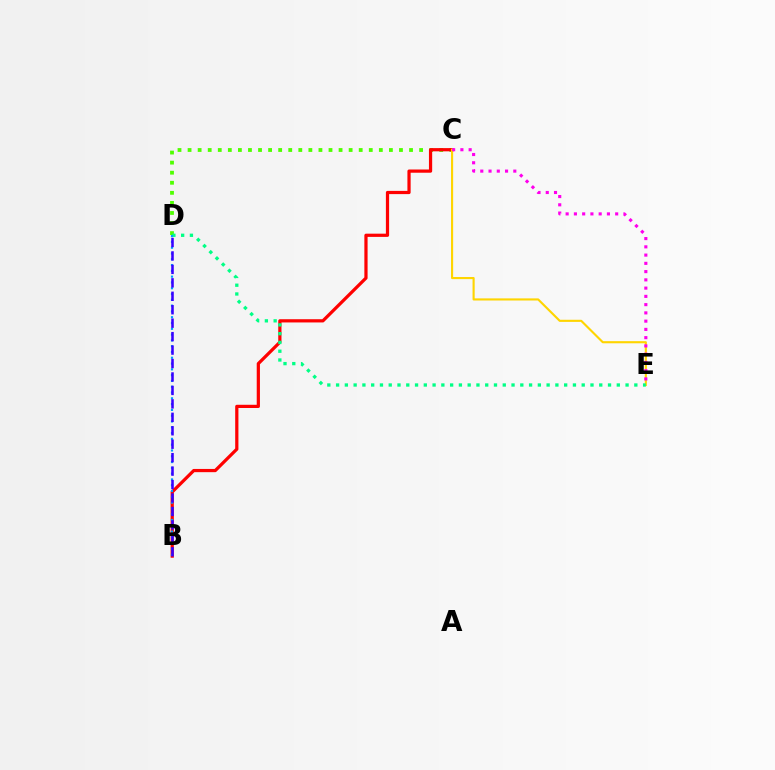{('C', 'D'): [{'color': '#4fff00', 'line_style': 'dotted', 'thickness': 2.74}], ('B', 'C'): [{'color': '#ff0000', 'line_style': 'solid', 'thickness': 2.32}], ('C', 'E'): [{'color': '#ffd500', 'line_style': 'solid', 'thickness': 1.53}, {'color': '#ff00ed', 'line_style': 'dotted', 'thickness': 2.24}], ('D', 'E'): [{'color': '#00ff86', 'line_style': 'dotted', 'thickness': 2.38}], ('B', 'D'): [{'color': '#009eff', 'line_style': 'dotted', 'thickness': 1.57}, {'color': '#3700ff', 'line_style': 'dashed', 'thickness': 1.83}]}